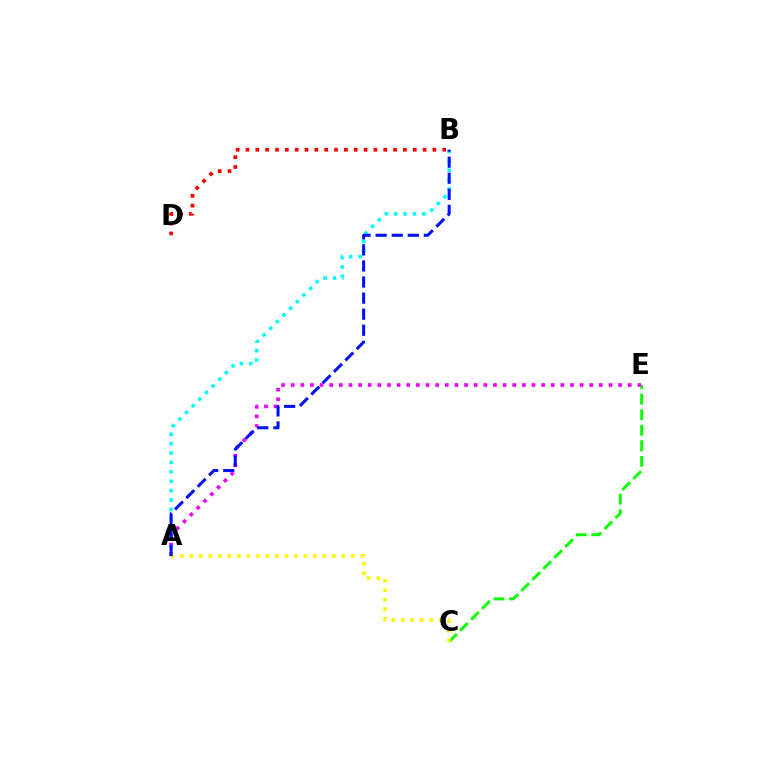{('C', 'E'): [{'color': '#08ff00', 'line_style': 'dashed', 'thickness': 2.11}], ('A', 'E'): [{'color': '#ee00ff', 'line_style': 'dotted', 'thickness': 2.62}], ('B', 'D'): [{'color': '#ff0000', 'line_style': 'dotted', 'thickness': 2.67}], ('A', 'B'): [{'color': '#00fff6', 'line_style': 'dotted', 'thickness': 2.55}, {'color': '#0010ff', 'line_style': 'dashed', 'thickness': 2.18}], ('A', 'C'): [{'color': '#fcf500', 'line_style': 'dotted', 'thickness': 2.58}]}